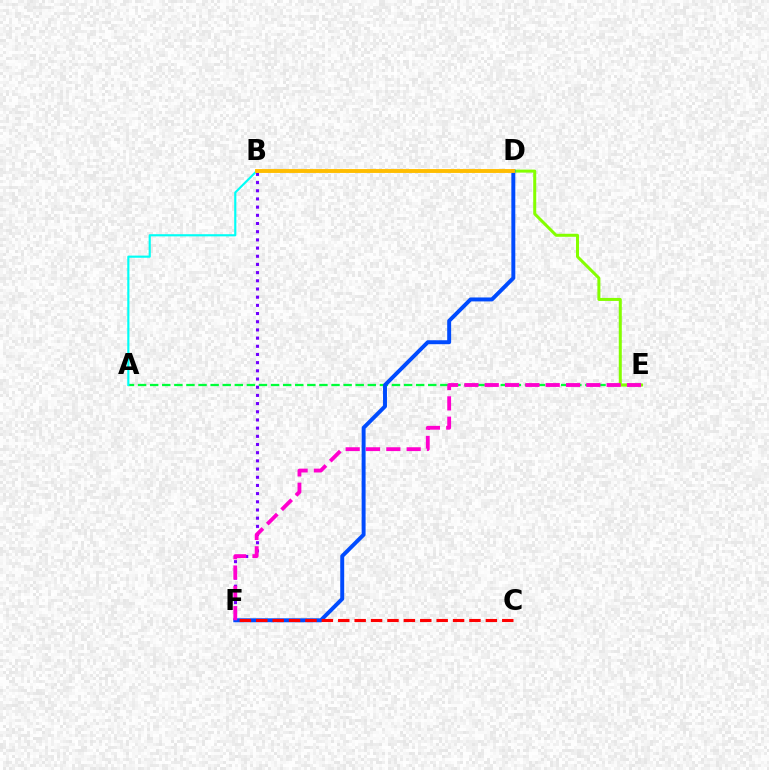{('B', 'F'): [{'color': '#7200ff', 'line_style': 'dotted', 'thickness': 2.22}], ('A', 'E'): [{'color': '#00ff39', 'line_style': 'dashed', 'thickness': 1.64}], ('A', 'B'): [{'color': '#00fff6', 'line_style': 'solid', 'thickness': 1.55}], ('D', 'E'): [{'color': '#84ff00', 'line_style': 'solid', 'thickness': 2.17}], ('D', 'F'): [{'color': '#004bff', 'line_style': 'solid', 'thickness': 2.84}], ('B', 'D'): [{'color': '#ffbd00', 'line_style': 'solid', 'thickness': 2.8}], ('C', 'F'): [{'color': '#ff0000', 'line_style': 'dashed', 'thickness': 2.23}], ('E', 'F'): [{'color': '#ff00cf', 'line_style': 'dashed', 'thickness': 2.76}]}